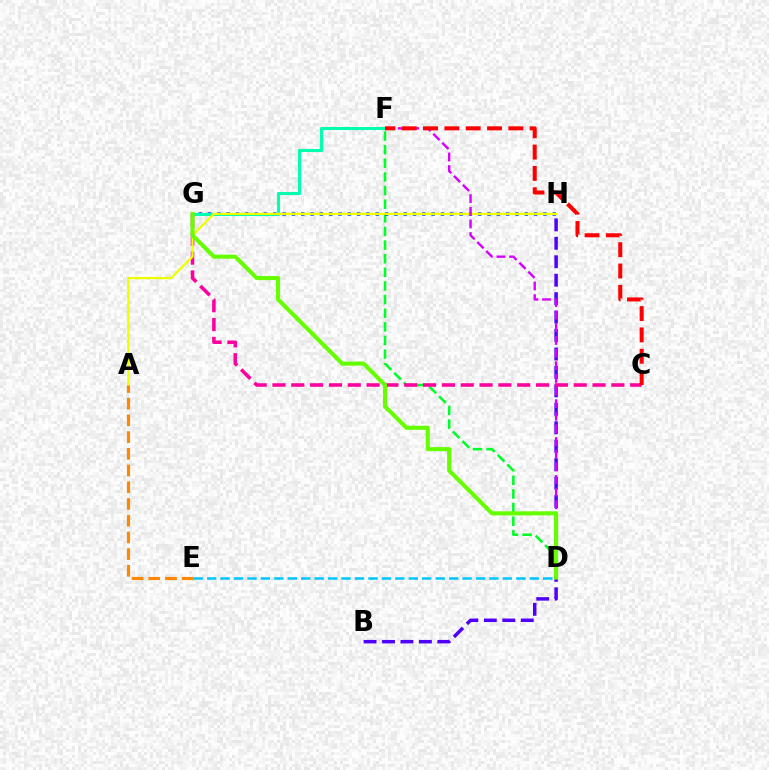{('D', 'F'): [{'color': '#00ff27', 'line_style': 'dashed', 'thickness': 1.85}, {'color': '#d600ff', 'line_style': 'dashed', 'thickness': 1.72}], ('B', 'H'): [{'color': '#4f00ff', 'line_style': 'dashed', 'thickness': 2.51}], ('G', 'H'): [{'color': '#003fff', 'line_style': 'dotted', 'thickness': 2.53}], ('F', 'G'): [{'color': '#00ffaf', 'line_style': 'solid', 'thickness': 2.21}], ('C', 'G'): [{'color': '#ff00a0', 'line_style': 'dashed', 'thickness': 2.56}], ('A', 'H'): [{'color': '#eeff00', 'line_style': 'solid', 'thickness': 1.65}], ('C', 'F'): [{'color': '#ff0000', 'line_style': 'dashed', 'thickness': 2.9}], ('A', 'E'): [{'color': '#ff8800', 'line_style': 'dashed', 'thickness': 2.27}], ('D', 'E'): [{'color': '#00c7ff', 'line_style': 'dashed', 'thickness': 1.83}], ('D', 'G'): [{'color': '#66ff00', 'line_style': 'solid', 'thickness': 2.95}]}